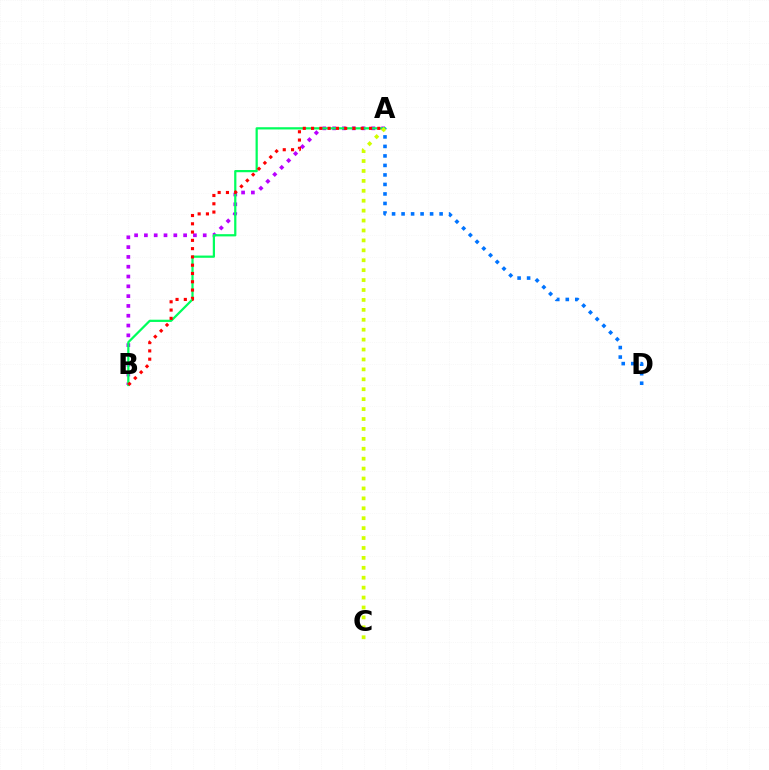{('A', 'B'): [{'color': '#b900ff', 'line_style': 'dotted', 'thickness': 2.66}, {'color': '#00ff5c', 'line_style': 'solid', 'thickness': 1.61}, {'color': '#ff0000', 'line_style': 'dotted', 'thickness': 2.25}], ('A', 'D'): [{'color': '#0074ff', 'line_style': 'dotted', 'thickness': 2.58}], ('A', 'C'): [{'color': '#d1ff00', 'line_style': 'dotted', 'thickness': 2.7}]}